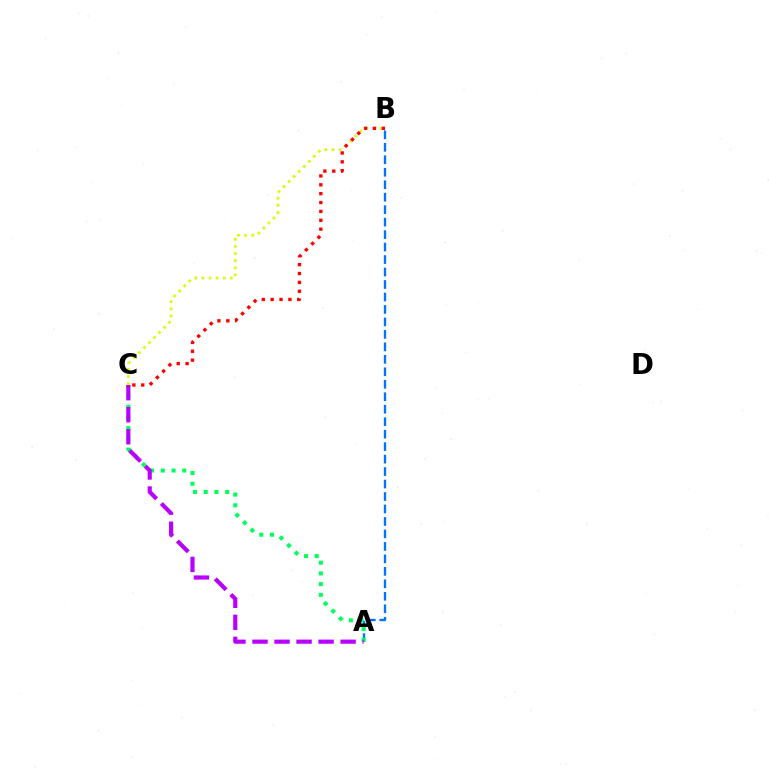{('B', 'C'): [{'color': '#d1ff00', 'line_style': 'dotted', 'thickness': 1.94}, {'color': '#ff0000', 'line_style': 'dotted', 'thickness': 2.41}], ('A', 'B'): [{'color': '#0074ff', 'line_style': 'dashed', 'thickness': 1.69}], ('A', 'C'): [{'color': '#00ff5c', 'line_style': 'dotted', 'thickness': 2.91}, {'color': '#b900ff', 'line_style': 'dashed', 'thickness': 2.99}]}